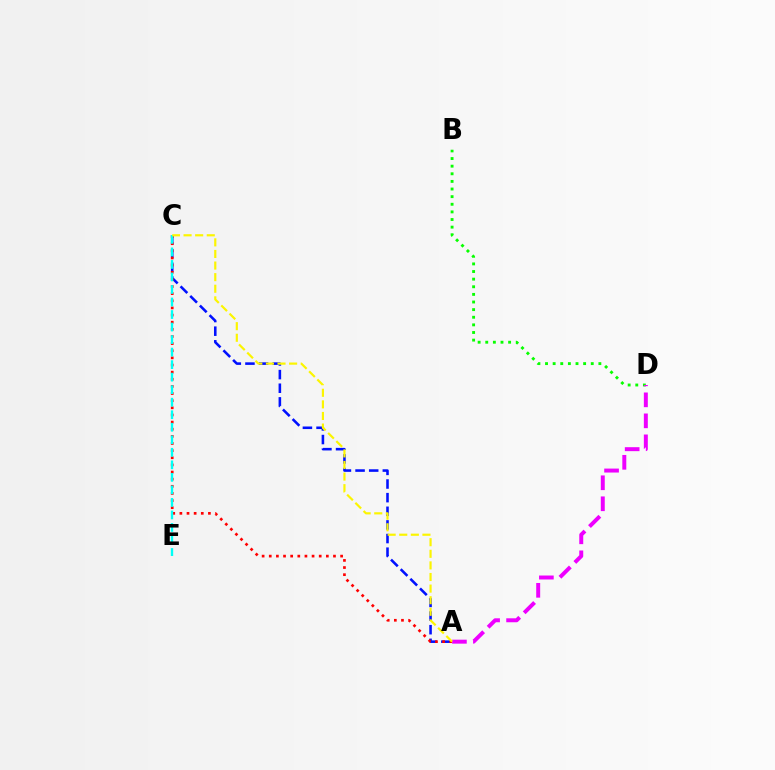{('A', 'C'): [{'color': '#0010ff', 'line_style': 'dashed', 'thickness': 1.85}, {'color': '#ff0000', 'line_style': 'dotted', 'thickness': 1.94}, {'color': '#fcf500', 'line_style': 'dashed', 'thickness': 1.58}], ('B', 'D'): [{'color': '#08ff00', 'line_style': 'dotted', 'thickness': 2.07}], ('C', 'E'): [{'color': '#00fff6', 'line_style': 'dashed', 'thickness': 1.7}], ('A', 'D'): [{'color': '#ee00ff', 'line_style': 'dashed', 'thickness': 2.85}]}